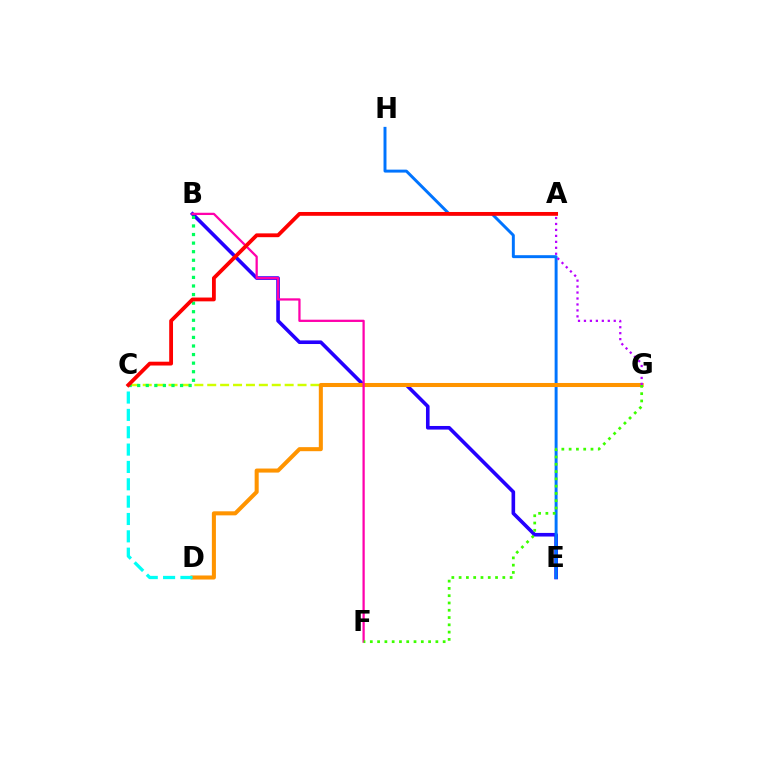{('B', 'E'): [{'color': '#2500ff', 'line_style': 'solid', 'thickness': 2.6}], ('C', 'G'): [{'color': '#d1ff00', 'line_style': 'dashed', 'thickness': 1.75}], ('E', 'H'): [{'color': '#0074ff', 'line_style': 'solid', 'thickness': 2.12}], ('B', 'C'): [{'color': '#00ff5c', 'line_style': 'dotted', 'thickness': 2.33}], ('D', 'G'): [{'color': '#ff9400', 'line_style': 'solid', 'thickness': 2.91}], ('A', 'G'): [{'color': '#b900ff', 'line_style': 'dotted', 'thickness': 1.62}], ('B', 'F'): [{'color': '#ff00ac', 'line_style': 'solid', 'thickness': 1.63}], ('C', 'D'): [{'color': '#00fff6', 'line_style': 'dashed', 'thickness': 2.36}], ('F', 'G'): [{'color': '#3dff00', 'line_style': 'dotted', 'thickness': 1.98}], ('A', 'C'): [{'color': '#ff0000', 'line_style': 'solid', 'thickness': 2.75}]}